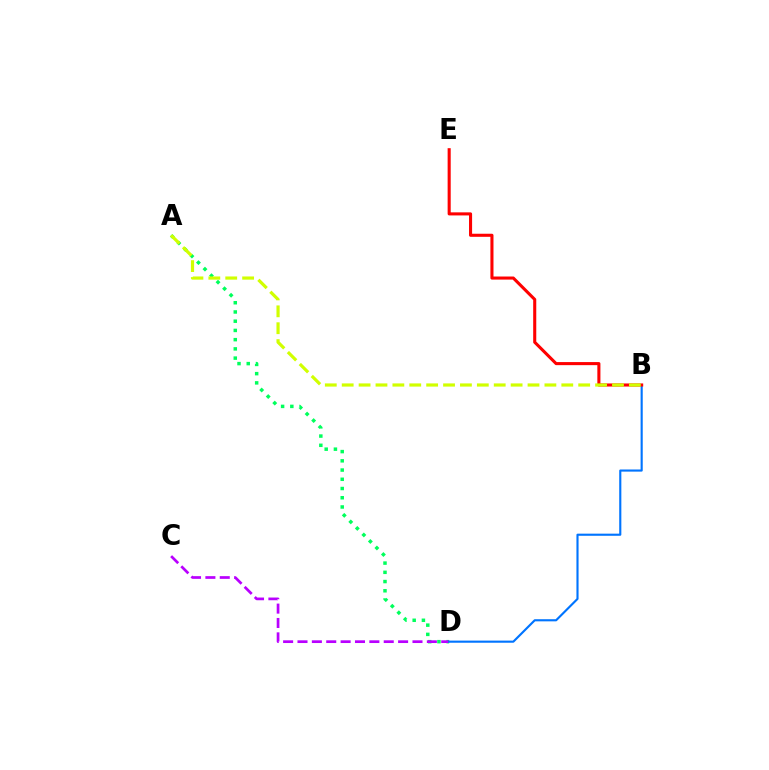{('A', 'D'): [{'color': '#00ff5c', 'line_style': 'dotted', 'thickness': 2.51}], ('C', 'D'): [{'color': '#b900ff', 'line_style': 'dashed', 'thickness': 1.95}], ('B', 'D'): [{'color': '#0074ff', 'line_style': 'solid', 'thickness': 1.54}], ('B', 'E'): [{'color': '#ff0000', 'line_style': 'solid', 'thickness': 2.22}], ('A', 'B'): [{'color': '#d1ff00', 'line_style': 'dashed', 'thickness': 2.29}]}